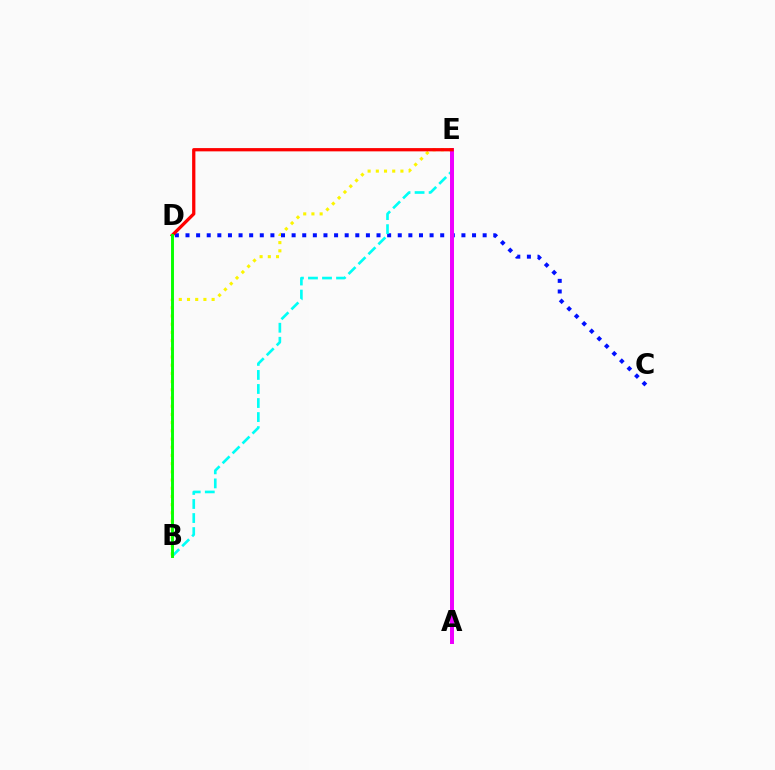{('B', 'E'): [{'color': '#fcf500', 'line_style': 'dotted', 'thickness': 2.23}, {'color': '#00fff6', 'line_style': 'dashed', 'thickness': 1.91}], ('C', 'D'): [{'color': '#0010ff', 'line_style': 'dotted', 'thickness': 2.88}], ('A', 'E'): [{'color': '#ee00ff', 'line_style': 'solid', 'thickness': 2.87}], ('D', 'E'): [{'color': '#ff0000', 'line_style': 'solid', 'thickness': 2.35}], ('B', 'D'): [{'color': '#08ff00', 'line_style': 'solid', 'thickness': 2.11}]}